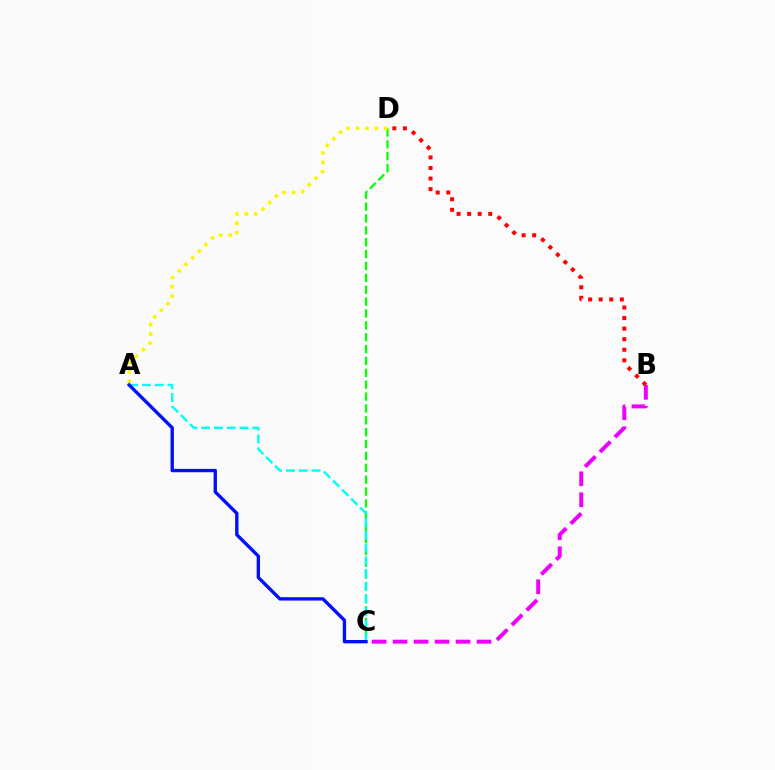{('B', 'C'): [{'color': '#ee00ff', 'line_style': 'dashed', 'thickness': 2.85}], ('C', 'D'): [{'color': '#08ff00', 'line_style': 'dashed', 'thickness': 1.61}], ('A', 'D'): [{'color': '#fcf500', 'line_style': 'dotted', 'thickness': 2.54}], ('B', 'D'): [{'color': '#ff0000', 'line_style': 'dotted', 'thickness': 2.87}], ('A', 'C'): [{'color': '#00fff6', 'line_style': 'dashed', 'thickness': 1.74}, {'color': '#0010ff', 'line_style': 'solid', 'thickness': 2.42}]}